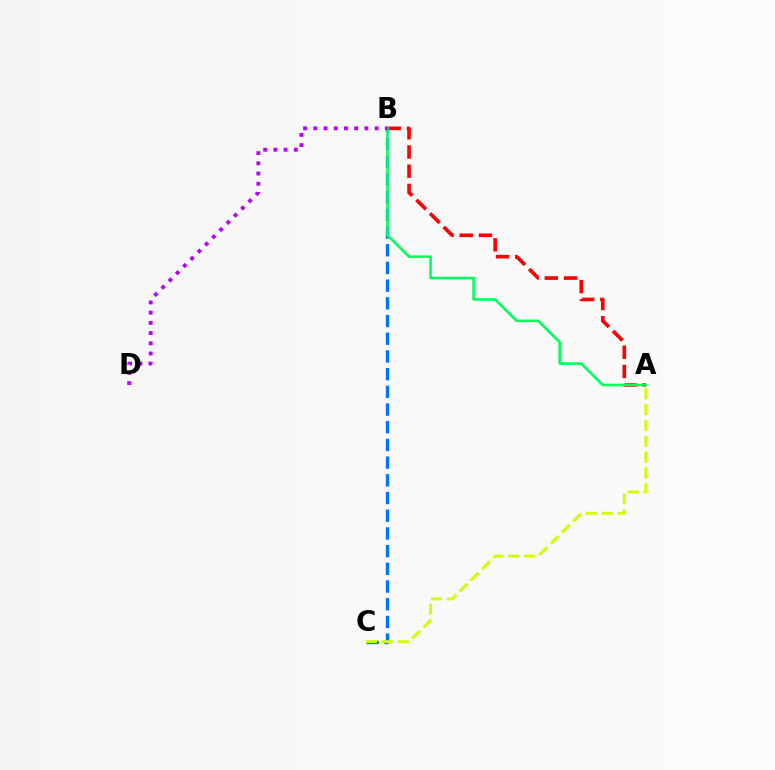{('A', 'B'): [{'color': '#ff0000', 'line_style': 'dashed', 'thickness': 2.61}, {'color': '#00ff5c', 'line_style': 'solid', 'thickness': 1.87}], ('B', 'C'): [{'color': '#0074ff', 'line_style': 'dashed', 'thickness': 2.4}], ('A', 'C'): [{'color': '#d1ff00', 'line_style': 'dashed', 'thickness': 2.15}], ('B', 'D'): [{'color': '#b900ff', 'line_style': 'dotted', 'thickness': 2.78}]}